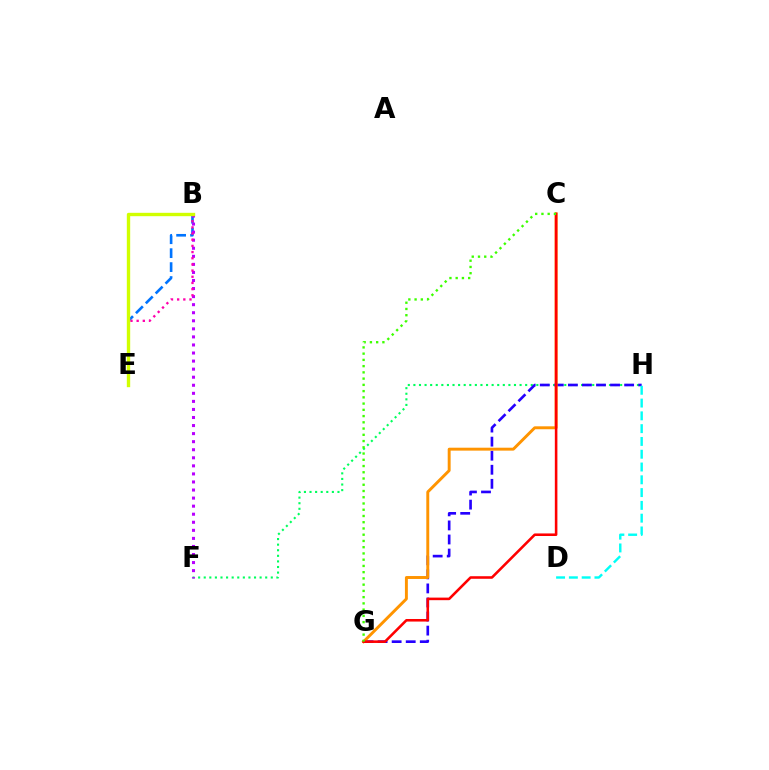{('F', 'H'): [{'color': '#00ff5c', 'line_style': 'dotted', 'thickness': 1.52}], ('G', 'H'): [{'color': '#2500ff', 'line_style': 'dashed', 'thickness': 1.91}], ('C', 'G'): [{'color': '#ff9400', 'line_style': 'solid', 'thickness': 2.11}, {'color': '#ff0000', 'line_style': 'solid', 'thickness': 1.85}, {'color': '#3dff00', 'line_style': 'dotted', 'thickness': 1.7}], ('B', 'E'): [{'color': '#0074ff', 'line_style': 'dashed', 'thickness': 1.89}, {'color': '#ff00ac', 'line_style': 'dotted', 'thickness': 1.68}, {'color': '#d1ff00', 'line_style': 'solid', 'thickness': 2.42}], ('D', 'H'): [{'color': '#00fff6', 'line_style': 'dashed', 'thickness': 1.74}], ('B', 'F'): [{'color': '#b900ff', 'line_style': 'dotted', 'thickness': 2.19}]}